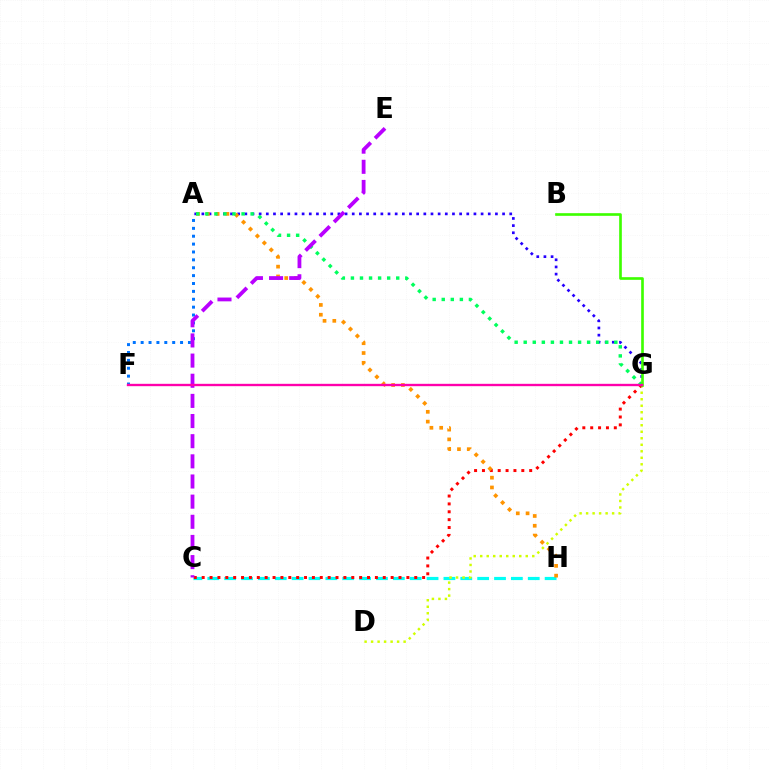{('C', 'H'): [{'color': '#00fff6', 'line_style': 'dashed', 'thickness': 2.29}], ('D', 'G'): [{'color': '#d1ff00', 'line_style': 'dotted', 'thickness': 1.77}], ('C', 'G'): [{'color': '#ff0000', 'line_style': 'dotted', 'thickness': 2.14}], ('A', 'G'): [{'color': '#2500ff', 'line_style': 'dotted', 'thickness': 1.95}, {'color': '#00ff5c', 'line_style': 'dotted', 'thickness': 2.46}], ('A', 'H'): [{'color': '#ff9400', 'line_style': 'dotted', 'thickness': 2.66}], ('A', 'F'): [{'color': '#0074ff', 'line_style': 'dotted', 'thickness': 2.14}], ('C', 'E'): [{'color': '#b900ff', 'line_style': 'dashed', 'thickness': 2.74}], ('B', 'G'): [{'color': '#3dff00', 'line_style': 'solid', 'thickness': 1.91}], ('F', 'G'): [{'color': '#ff00ac', 'line_style': 'solid', 'thickness': 1.7}]}